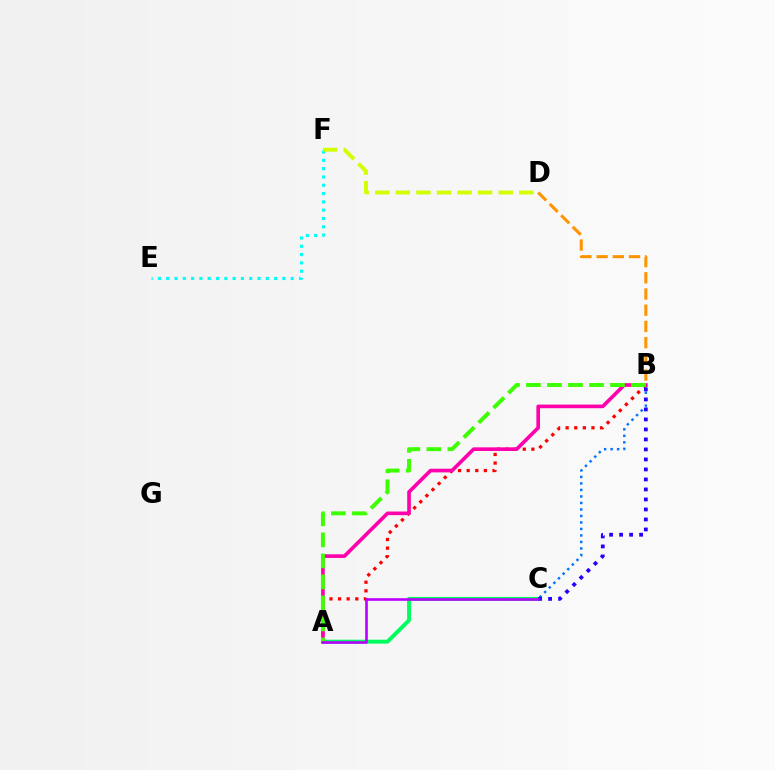{('E', 'F'): [{'color': '#00fff6', 'line_style': 'dotted', 'thickness': 2.26}], ('A', 'C'): [{'color': '#00ff5c', 'line_style': 'solid', 'thickness': 2.82}, {'color': '#b900ff', 'line_style': 'solid', 'thickness': 1.89}], ('B', 'D'): [{'color': '#ff9400', 'line_style': 'dashed', 'thickness': 2.2}], ('B', 'C'): [{'color': '#0074ff', 'line_style': 'dotted', 'thickness': 1.77}, {'color': '#2500ff', 'line_style': 'dotted', 'thickness': 2.72}], ('A', 'B'): [{'color': '#ff0000', 'line_style': 'dotted', 'thickness': 2.34}, {'color': '#ff00ac', 'line_style': 'solid', 'thickness': 2.63}, {'color': '#3dff00', 'line_style': 'dashed', 'thickness': 2.85}], ('D', 'F'): [{'color': '#d1ff00', 'line_style': 'dashed', 'thickness': 2.8}]}